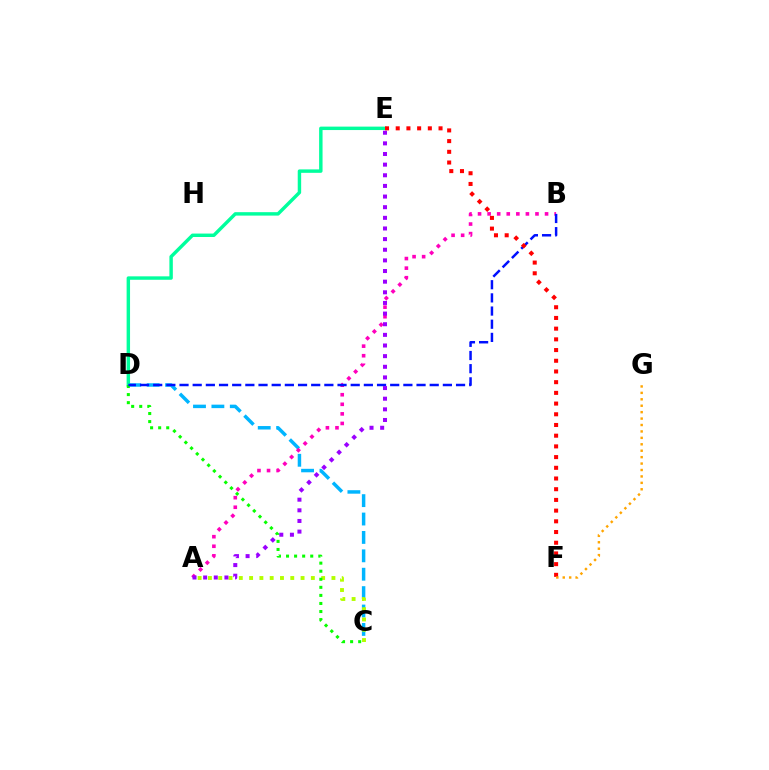{('C', 'D'): [{'color': '#00b5ff', 'line_style': 'dashed', 'thickness': 2.5}, {'color': '#08ff00', 'line_style': 'dotted', 'thickness': 2.19}], ('D', 'E'): [{'color': '#00ff9d', 'line_style': 'solid', 'thickness': 2.47}], ('A', 'B'): [{'color': '#ff00bd', 'line_style': 'dotted', 'thickness': 2.6}], ('A', 'C'): [{'color': '#b3ff00', 'line_style': 'dotted', 'thickness': 2.8}], ('B', 'D'): [{'color': '#0010ff', 'line_style': 'dashed', 'thickness': 1.79}], ('A', 'E'): [{'color': '#9b00ff', 'line_style': 'dotted', 'thickness': 2.89}], ('E', 'F'): [{'color': '#ff0000', 'line_style': 'dotted', 'thickness': 2.91}], ('F', 'G'): [{'color': '#ffa500', 'line_style': 'dotted', 'thickness': 1.75}]}